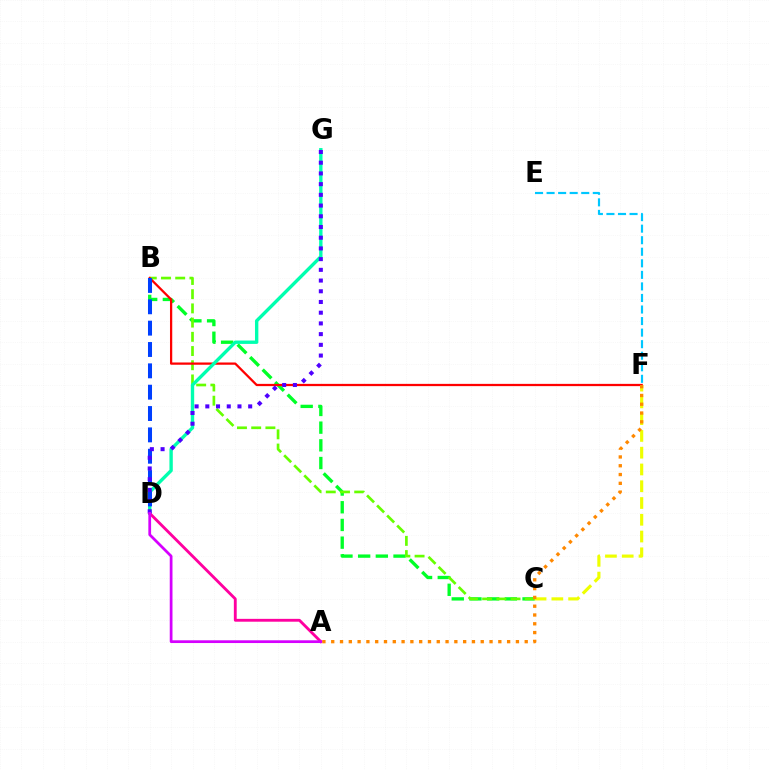{('B', 'C'): [{'color': '#00ff27', 'line_style': 'dashed', 'thickness': 2.4}, {'color': '#66ff00', 'line_style': 'dashed', 'thickness': 1.93}], ('B', 'F'): [{'color': '#ff0000', 'line_style': 'solid', 'thickness': 1.63}], ('D', 'G'): [{'color': '#00ffaf', 'line_style': 'solid', 'thickness': 2.42}, {'color': '#4f00ff', 'line_style': 'dotted', 'thickness': 2.91}], ('C', 'F'): [{'color': '#eeff00', 'line_style': 'dashed', 'thickness': 2.28}], ('E', 'F'): [{'color': '#00c7ff', 'line_style': 'dashed', 'thickness': 1.57}], ('A', 'D'): [{'color': '#ff00a0', 'line_style': 'solid', 'thickness': 2.05}, {'color': '#d600ff', 'line_style': 'solid', 'thickness': 1.98}], ('B', 'D'): [{'color': '#003fff', 'line_style': 'dashed', 'thickness': 2.9}], ('A', 'F'): [{'color': '#ff8800', 'line_style': 'dotted', 'thickness': 2.39}]}